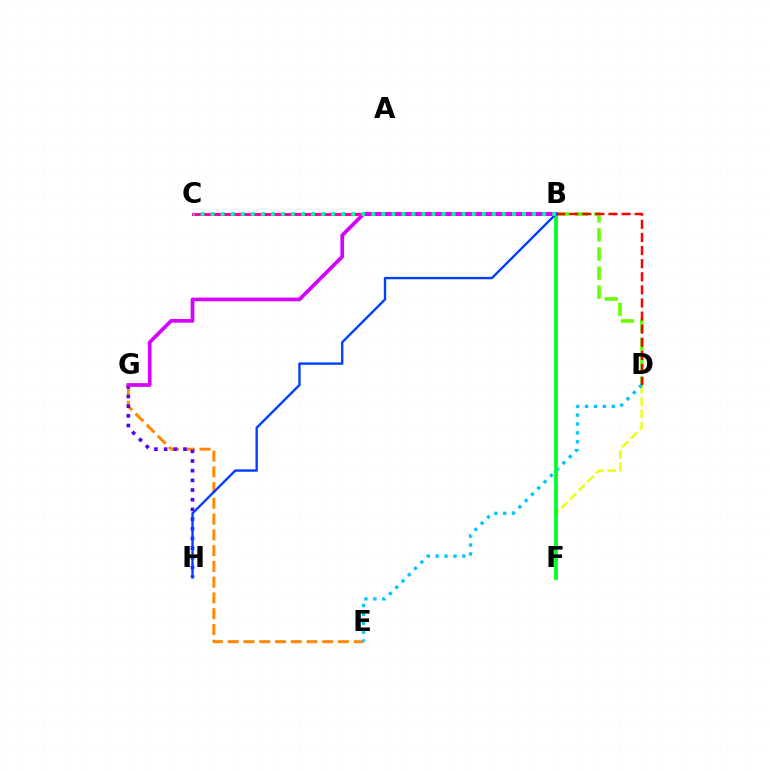{('D', 'F'): [{'color': '#eeff00', 'line_style': 'dashed', 'thickness': 1.68}], ('B', 'D'): [{'color': '#66ff00', 'line_style': 'dashed', 'thickness': 2.59}, {'color': '#ff0000', 'line_style': 'dashed', 'thickness': 1.78}], ('E', 'G'): [{'color': '#ff8800', 'line_style': 'dashed', 'thickness': 2.14}], ('B', 'C'): [{'color': '#ff00a0', 'line_style': 'solid', 'thickness': 2.14}, {'color': '#00ffaf', 'line_style': 'dotted', 'thickness': 2.73}], ('G', 'H'): [{'color': '#4f00ff', 'line_style': 'dotted', 'thickness': 2.63}], ('D', 'E'): [{'color': '#00c7ff', 'line_style': 'dotted', 'thickness': 2.42}], ('B', 'F'): [{'color': '#00ff27', 'line_style': 'solid', 'thickness': 2.72}], ('B', 'G'): [{'color': '#d600ff', 'line_style': 'solid', 'thickness': 2.67}], ('B', 'H'): [{'color': '#003fff', 'line_style': 'solid', 'thickness': 1.71}]}